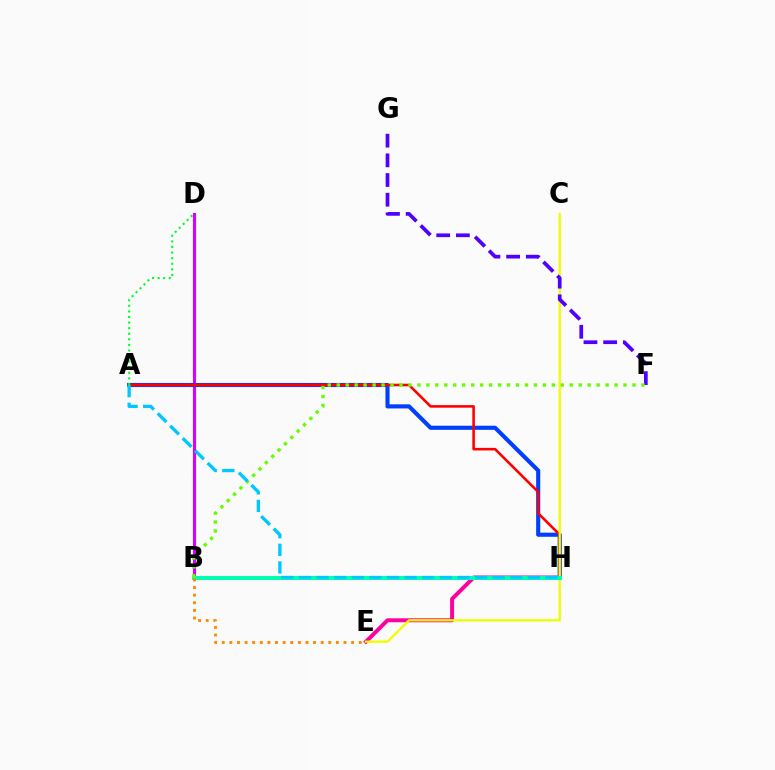{('B', 'D'): [{'color': '#d600ff', 'line_style': 'solid', 'thickness': 2.25}], ('A', 'H'): [{'color': '#003fff', 'line_style': 'solid', 'thickness': 2.96}, {'color': '#ff0000', 'line_style': 'solid', 'thickness': 1.86}, {'color': '#00c7ff', 'line_style': 'dashed', 'thickness': 2.39}], ('E', 'H'): [{'color': '#ff00a0', 'line_style': 'solid', 'thickness': 2.85}], ('C', 'E'): [{'color': '#eeff00', 'line_style': 'solid', 'thickness': 1.68}], ('F', 'G'): [{'color': '#4f00ff', 'line_style': 'dashed', 'thickness': 2.67}], ('A', 'D'): [{'color': '#00ff27', 'line_style': 'dotted', 'thickness': 1.52}], ('B', 'H'): [{'color': '#00ffaf', 'line_style': 'solid', 'thickness': 2.86}], ('B', 'F'): [{'color': '#66ff00', 'line_style': 'dotted', 'thickness': 2.43}], ('B', 'E'): [{'color': '#ff8800', 'line_style': 'dotted', 'thickness': 2.07}]}